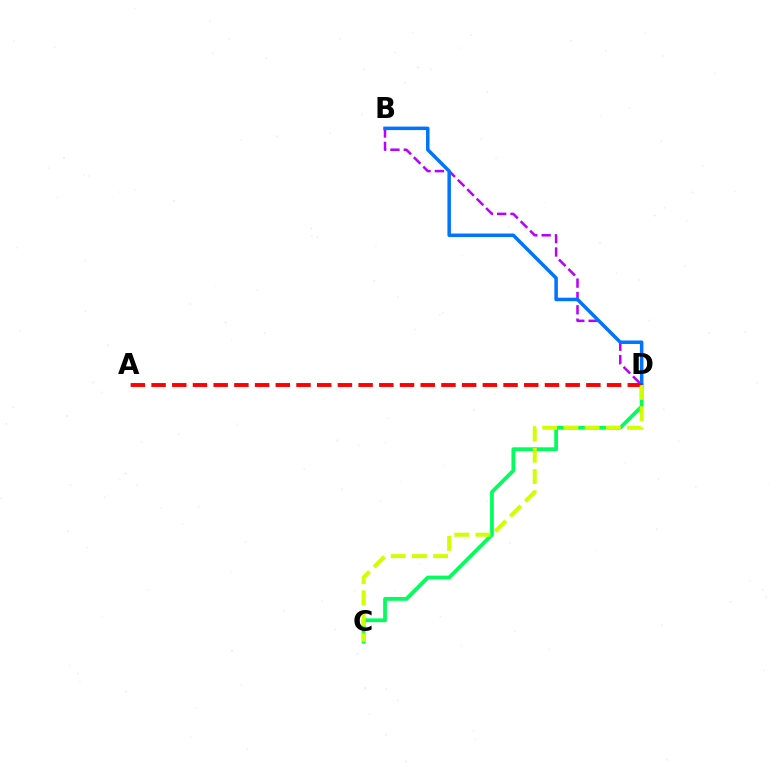{('C', 'D'): [{'color': '#00ff5c', 'line_style': 'solid', 'thickness': 2.7}, {'color': '#d1ff00', 'line_style': 'dashed', 'thickness': 2.88}], ('B', 'D'): [{'color': '#b900ff', 'line_style': 'dashed', 'thickness': 1.81}, {'color': '#0074ff', 'line_style': 'solid', 'thickness': 2.52}], ('A', 'D'): [{'color': '#ff0000', 'line_style': 'dashed', 'thickness': 2.81}]}